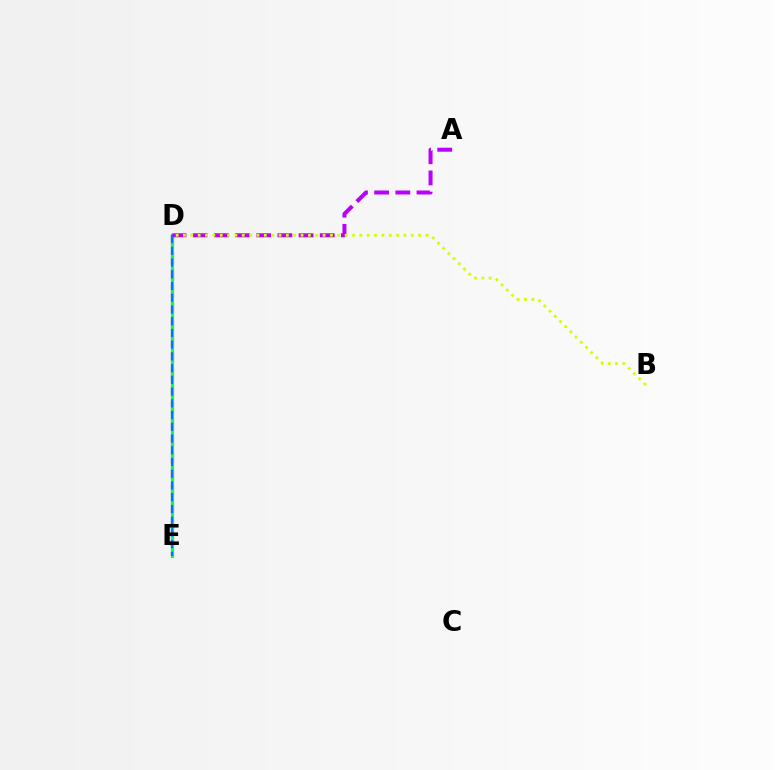{('D', 'E'): [{'color': '#ff0000', 'line_style': 'dashed', 'thickness': 2.26}, {'color': '#00ff5c', 'line_style': 'solid', 'thickness': 2.28}, {'color': '#0074ff', 'line_style': 'dashed', 'thickness': 1.59}], ('A', 'D'): [{'color': '#b900ff', 'line_style': 'dashed', 'thickness': 2.88}], ('B', 'D'): [{'color': '#d1ff00', 'line_style': 'dotted', 'thickness': 2.0}]}